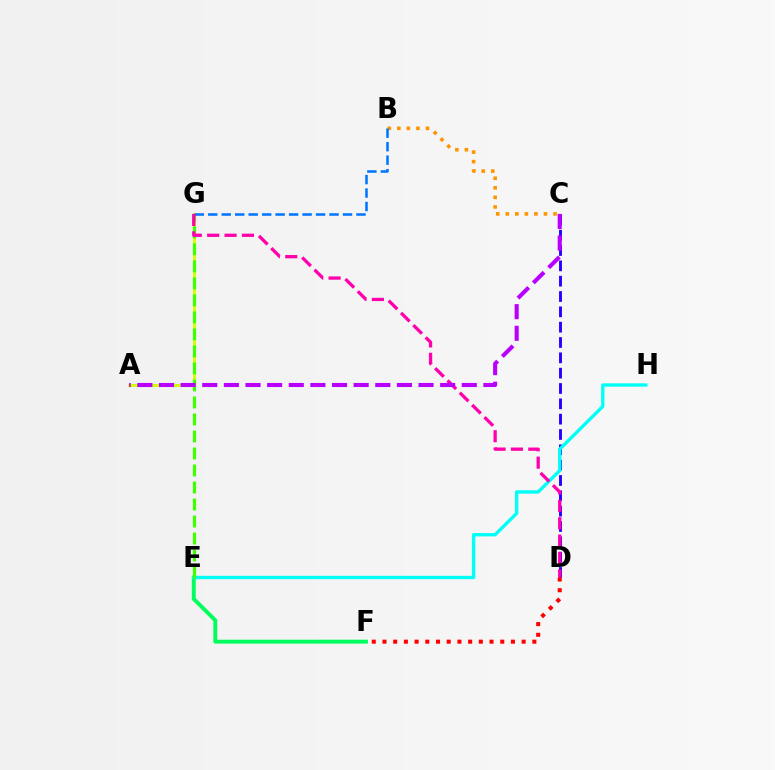{('C', 'D'): [{'color': '#2500ff', 'line_style': 'dashed', 'thickness': 2.08}], ('B', 'C'): [{'color': '#ff9400', 'line_style': 'dotted', 'thickness': 2.59}], ('E', 'F'): [{'color': '#00ff5c', 'line_style': 'solid', 'thickness': 2.82}], ('A', 'G'): [{'color': '#d1ff00', 'line_style': 'solid', 'thickness': 2.09}], ('E', 'H'): [{'color': '#00fff6', 'line_style': 'solid', 'thickness': 2.4}], ('E', 'G'): [{'color': '#3dff00', 'line_style': 'dashed', 'thickness': 2.31}], ('B', 'G'): [{'color': '#0074ff', 'line_style': 'dashed', 'thickness': 1.83}], ('D', 'G'): [{'color': '#ff00ac', 'line_style': 'dashed', 'thickness': 2.36}], ('A', 'C'): [{'color': '#b900ff', 'line_style': 'dashed', 'thickness': 2.94}], ('D', 'F'): [{'color': '#ff0000', 'line_style': 'dotted', 'thickness': 2.91}]}